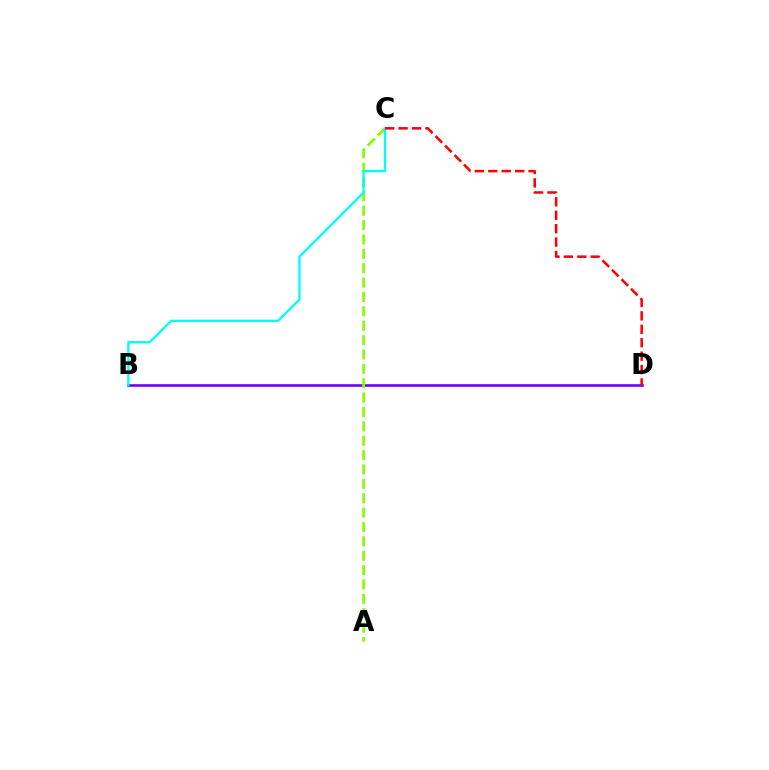{('B', 'D'): [{'color': '#7200ff', 'line_style': 'solid', 'thickness': 1.89}], ('A', 'C'): [{'color': '#84ff00', 'line_style': 'dashed', 'thickness': 1.95}], ('B', 'C'): [{'color': '#00fff6', 'line_style': 'solid', 'thickness': 1.66}], ('C', 'D'): [{'color': '#ff0000', 'line_style': 'dashed', 'thickness': 1.82}]}